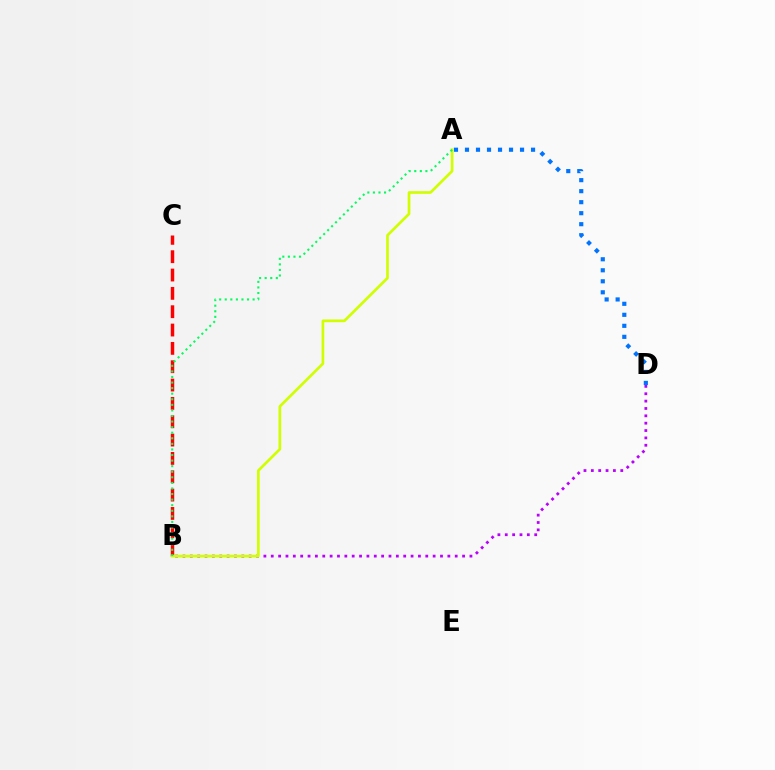{('A', 'D'): [{'color': '#0074ff', 'line_style': 'dotted', 'thickness': 2.99}], ('B', 'D'): [{'color': '#b900ff', 'line_style': 'dotted', 'thickness': 2.0}], ('B', 'C'): [{'color': '#ff0000', 'line_style': 'dashed', 'thickness': 2.49}], ('A', 'B'): [{'color': '#d1ff00', 'line_style': 'solid', 'thickness': 1.94}, {'color': '#00ff5c', 'line_style': 'dotted', 'thickness': 1.51}]}